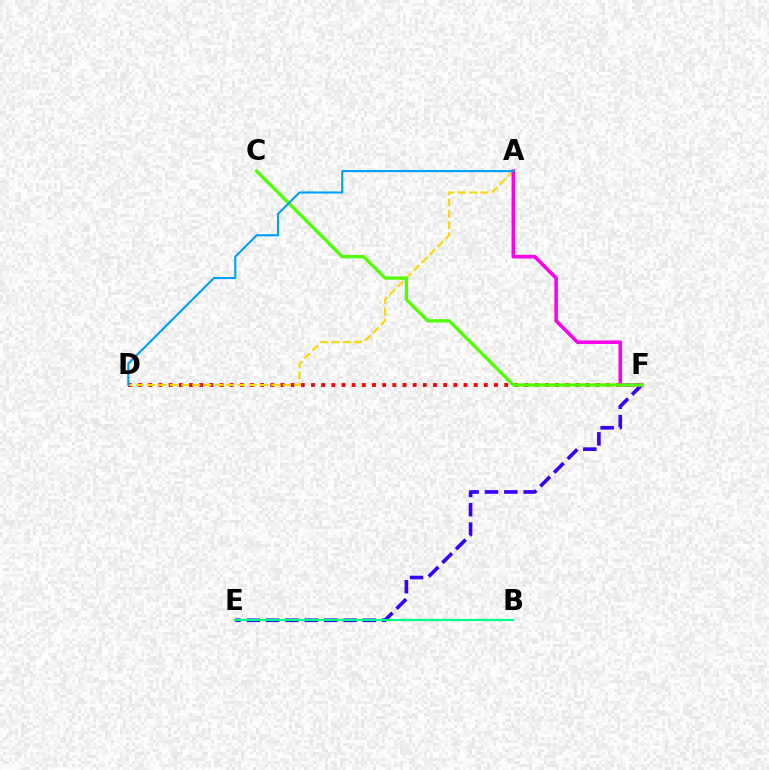{('E', 'F'): [{'color': '#3700ff', 'line_style': 'dashed', 'thickness': 2.63}], ('D', 'F'): [{'color': '#ff0000', 'line_style': 'dotted', 'thickness': 2.76}], ('A', 'D'): [{'color': '#ffd500', 'line_style': 'dashed', 'thickness': 1.53}, {'color': '#009eff', 'line_style': 'solid', 'thickness': 1.51}], ('B', 'E'): [{'color': '#00ff86', 'line_style': 'solid', 'thickness': 1.57}], ('A', 'F'): [{'color': '#ff00ed', 'line_style': 'solid', 'thickness': 2.57}], ('C', 'F'): [{'color': '#4fff00', 'line_style': 'solid', 'thickness': 2.36}]}